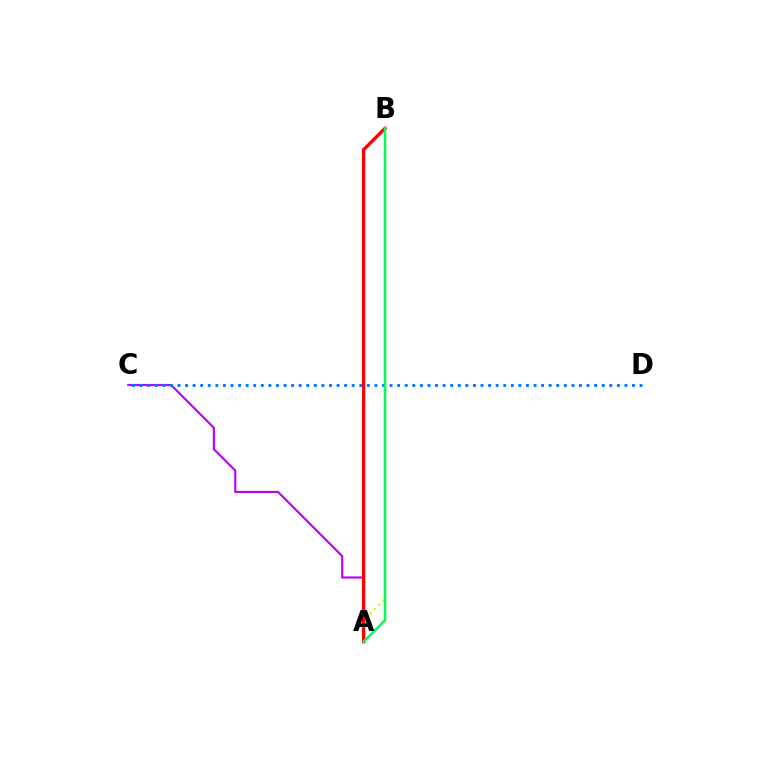{('A', 'B'): [{'color': '#d1ff00', 'line_style': 'dotted', 'thickness': 1.64}, {'color': '#ff0000', 'line_style': 'solid', 'thickness': 2.4}, {'color': '#00ff5c', 'line_style': 'solid', 'thickness': 1.84}], ('A', 'C'): [{'color': '#b900ff', 'line_style': 'solid', 'thickness': 1.53}], ('C', 'D'): [{'color': '#0074ff', 'line_style': 'dotted', 'thickness': 2.06}]}